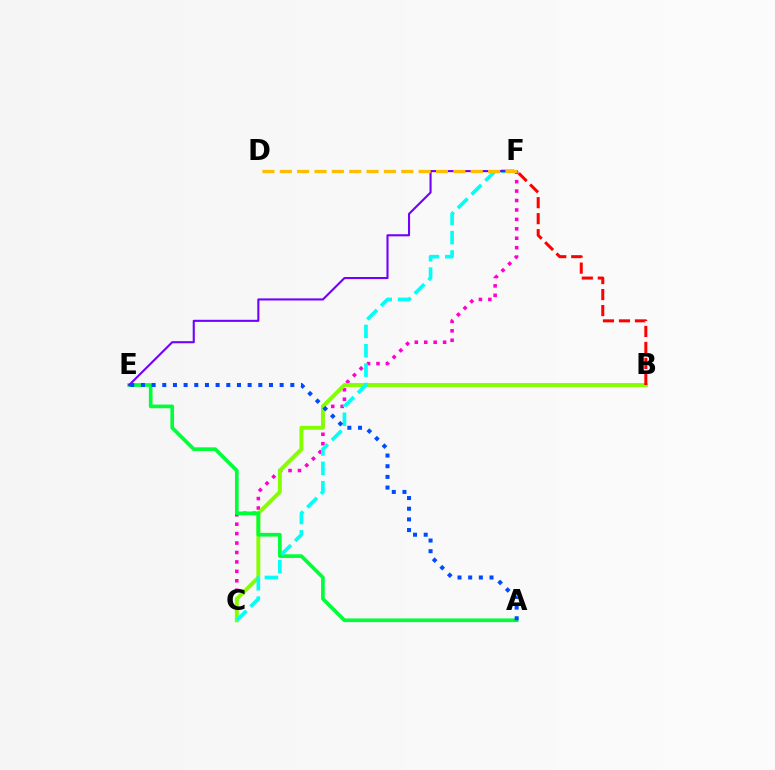{('C', 'F'): [{'color': '#ff00cf', 'line_style': 'dotted', 'thickness': 2.56}, {'color': '#00fff6', 'line_style': 'dashed', 'thickness': 2.63}], ('B', 'C'): [{'color': '#84ff00', 'line_style': 'solid', 'thickness': 2.82}], ('A', 'E'): [{'color': '#00ff39', 'line_style': 'solid', 'thickness': 2.65}, {'color': '#004bff', 'line_style': 'dotted', 'thickness': 2.9}], ('E', 'F'): [{'color': '#7200ff', 'line_style': 'solid', 'thickness': 1.51}], ('B', 'F'): [{'color': '#ff0000', 'line_style': 'dashed', 'thickness': 2.17}], ('D', 'F'): [{'color': '#ffbd00', 'line_style': 'dashed', 'thickness': 2.36}]}